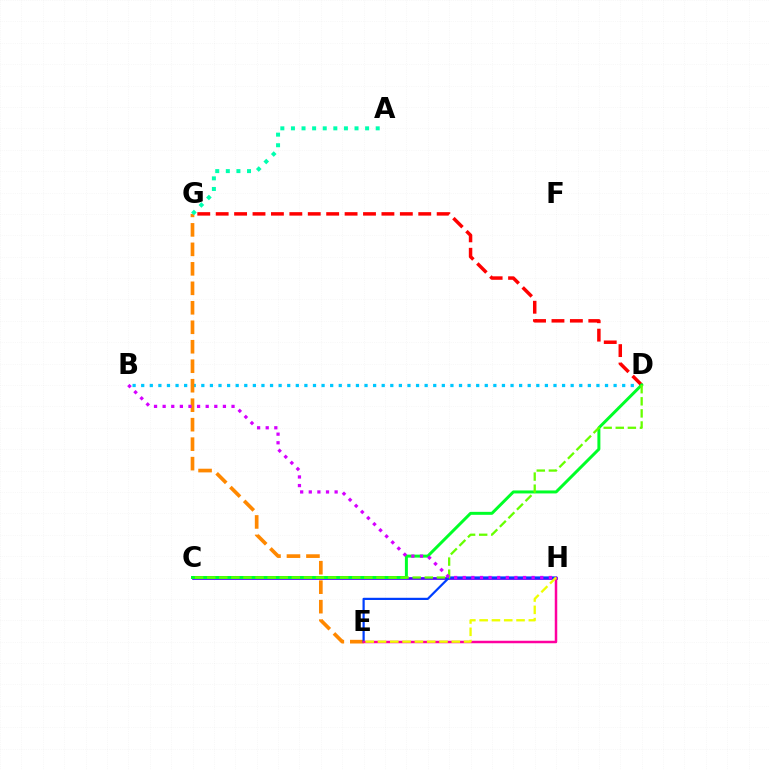{('B', 'D'): [{'color': '#00c7ff', 'line_style': 'dotted', 'thickness': 2.33}], ('C', 'H'): [{'color': '#4f00ff', 'line_style': 'solid', 'thickness': 1.94}], ('D', 'G'): [{'color': '#ff0000', 'line_style': 'dashed', 'thickness': 2.5}], ('E', 'G'): [{'color': '#ff8800', 'line_style': 'dashed', 'thickness': 2.65}], ('E', 'H'): [{'color': '#003fff', 'line_style': 'solid', 'thickness': 1.59}, {'color': '#ff00a0', 'line_style': 'solid', 'thickness': 1.79}, {'color': '#eeff00', 'line_style': 'dashed', 'thickness': 1.67}], ('C', 'D'): [{'color': '#00ff27', 'line_style': 'solid', 'thickness': 2.15}, {'color': '#66ff00', 'line_style': 'dashed', 'thickness': 1.64}], ('A', 'G'): [{'color': '#00ffaf', 'line_style': 'dotted', 'thickness': 2.88}], ('B', 'H'): [{'color': '#d600ff', 'line_style': 'dotted', 'thickness': 2.34}]}